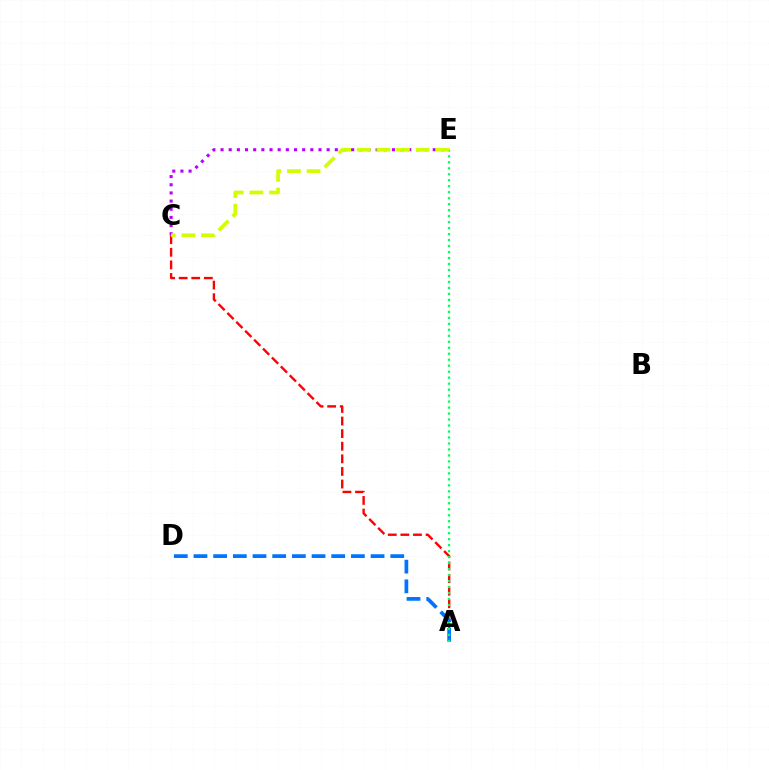{('C', 'E'): [{'color': '#b900ff', 'line_style': 'dotted', 'thickness': 2.22}, {'color': '#d1ff00', 'line_style': 'dashed', 'thickness': 2.67}], ('A', 'C'): [{'color': '#ff0000', 'line_style': 'dashed', 'thickness': 1.71}], ('A', 'D'): [{'color': '#0074ff', 'line_style': 'dashed', 'thickness': 2.67}], ('A', 'E'): [{'color': '#00ff5c', 'line_style': 'dotted', 'thickness': 1.63}]}